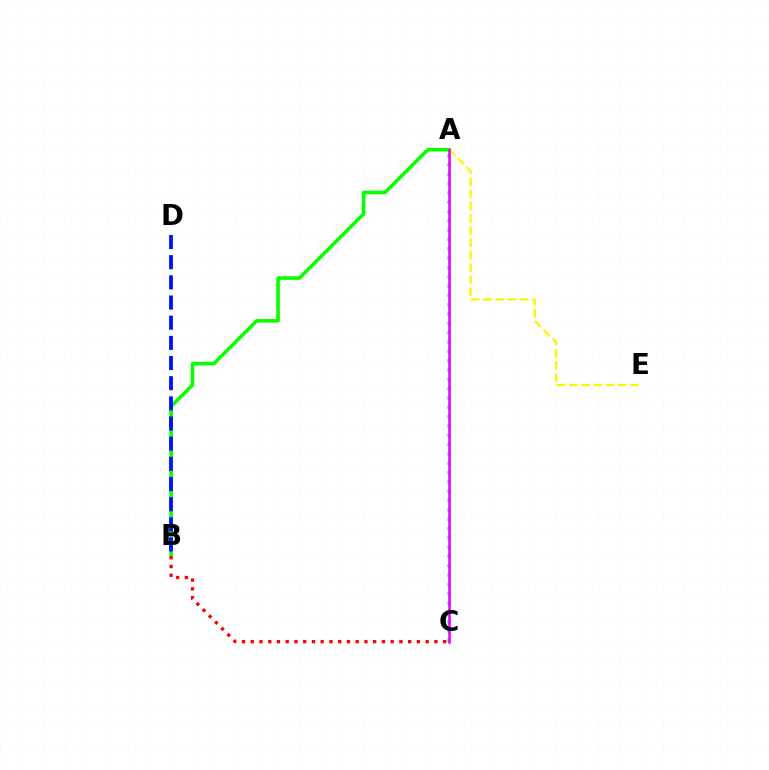{('A', 'E'): [{'color': '#fcf500', 'line_style': 'dashed', 'thickness': 1.66}], ('A', 'B'): [{'color': '#08ff00', 'line_style': 'solid', 'thickness': 2.58}], ('B', 'D'): [{'color': '#0010ff', 'line_style': 'dashed', 'thickness': 2.74}], ('A', 'C'): [{'color': '#00fff6', 'line_style': 'dotted', 'thickness': 2.53}, {'color': '#ee00ff', 'line_style': 'solid', 'thickness': 1.86}], ('B', 'C'): [{'color': '#ff0000', 'line_style': 'dotted', 'thickness': 2.38}]}